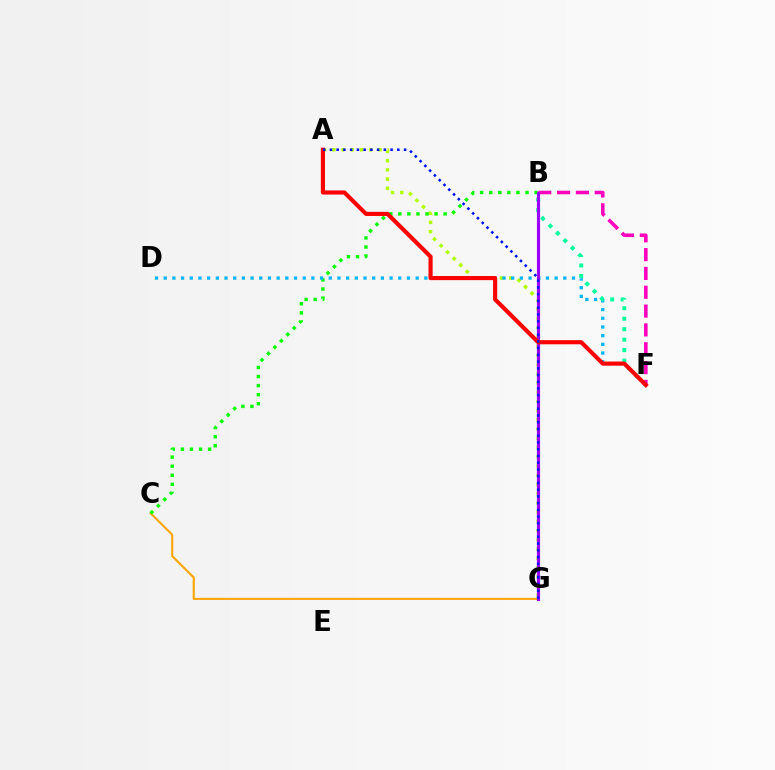{('A', 'G'): [{'color': '#b3ff00', 'line_style': 'dotted', 'thickness': 2.51}, {'color': '#0010ff', 'line_style': 'dotted', 'thickness': 1.83}], ('C', 'G'): [{'color': '#ffa500', 'line_style': 'solid', 'thickness': 1.52}], ('B', 'C'): [{'color': '#08ff00', 'line_style': 'dotted', 'thickness': 2.46}], ('B', 'F'): [{'color': '#ff00bd', 'line_style': 'dashed', 'thickness': 2.56}, {'color': '#00ff9d', 'line_style': 'dotted', 'thickness': 2.84}], ('D', 'F'): [{'color': '#00b5ff', 'line_style': 'dotted', 'thickness': 2.36}], ('B', 'G'): [{'color': '#9b00ff', 'line_style': 'solid', 'thickness': 2.26}], ('A', 'F'): [{'color': '#ff0000', 'line_style': 'solid', 'thickness': 2.97}]}